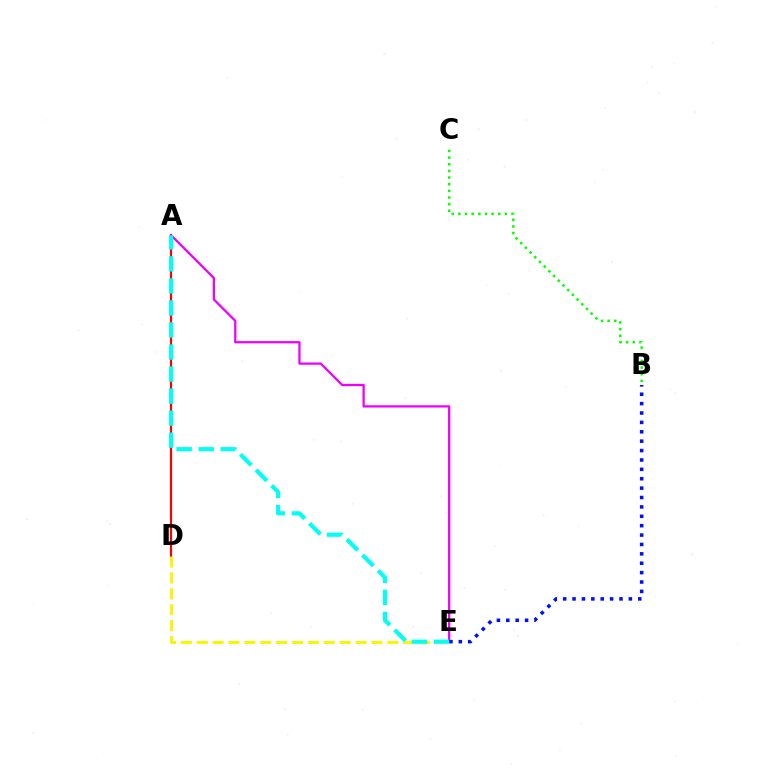{('A', 'D'): [{'color': '#ff0000', 'line_style': 'solid', 'thickness': 1.58}], ('A', 'E'): [{'color': '#ee00ff', 'line_style': 'solid', 'thickness': 1.63}, {'color': '#00fff6', 'line_style': 'dashed', 'thickness': 2.99}], ('B', 'E'): [{'color': '#0010ff', 'line_style': 'dotted', 'thickness': 2.55}], ('B', 'C'): [{'color': '#08ff00', 'line_style': 'dotted', 'thickness': 1.81}], ('D', 'E'): [{'color': '#fcf500', 'line_style': 'dashed', 'thickness': 2.16}]}